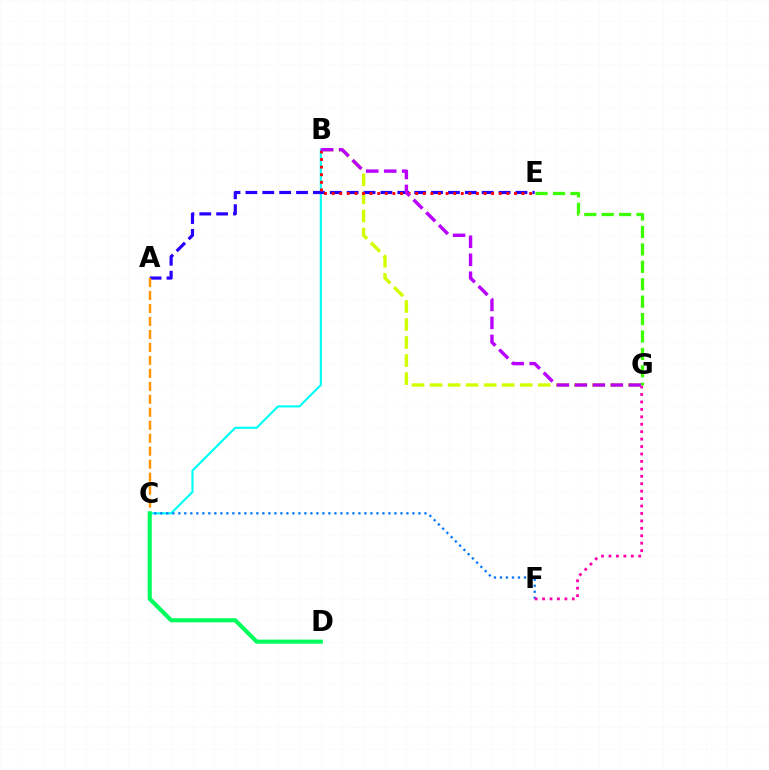{('B', 'G'): [{'color': '#d1ff00', 'line_style': 'dashed', 'thickness': 2.45}, {'color': '#b900ff', 'line_style': 'dashed', 'thickness': 2.44}], ('B', 'C'): [{'color': '#00fff6', 'line_style': 'solid', 'thickness': 1.55}], ('C', 'F'): [{'color': '#0074ff', 'line_style': 'dotted', 'thickness': 1.63}], ('F', 'G'): [{'color': '#ff00ac', 'line_style': 'dotted', 'thickness': 2.02}], ('A', 'E'): [{'color': '#2500ff', 'line_style': 'dashed', 'thickness': 2.29}], ('A', 'C'): [{'color': '#ff9400', 'line_style': 'dashed', 'thickness': 1.76}], ('E', 'G'): [{'color': '#3dff00', 'line_style': 'dashed', 'thickness': 2.37}], ('B', 'E'): [{'color': '#ff0000', 'line_style': 'dotted', 'thickness': 2.06}], ('C', 'D'): [{'color': '#00ff5c', 'line_style': 'solid', 'thickness': 2.95}]}